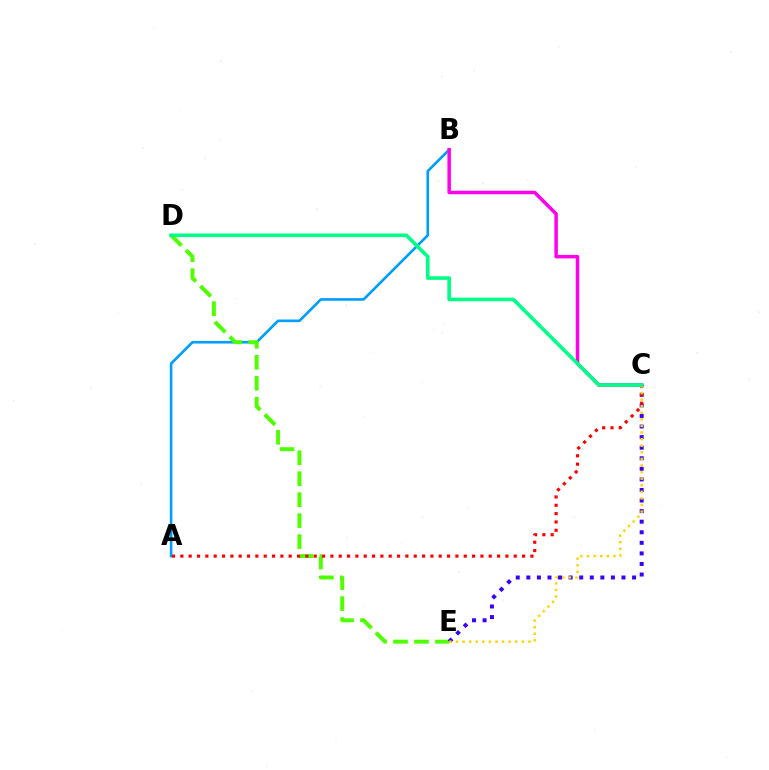{('A', 'B'): [{'color': '#009eff', 'line_style': 'solid', 'thickness': 1.9}], ('B', 'C'): [{'color': '#ff00ed', 'line_style': 'solid', 'thickness': 2.51}], ('D', 'E'): [{'color': '#4fff00', 'line_style': 'dashed', 'thickness': 2.85}], ('C', 'E'): [{'color': '#3700ff', 'line_style': 'dotted', 'thickness': 2.87}, {'color': '#ffd500', 'line_style': 'dotted', 'thickness': 1.79}], ('A', 'C'): [{'color': '#ff0000', 'line_style': 'dotted', 'thickness': 2.26}], ('C', 'D'): [{'color': '#00ff86', 'line_style': 'solid', 'thickness': 2.6}]}